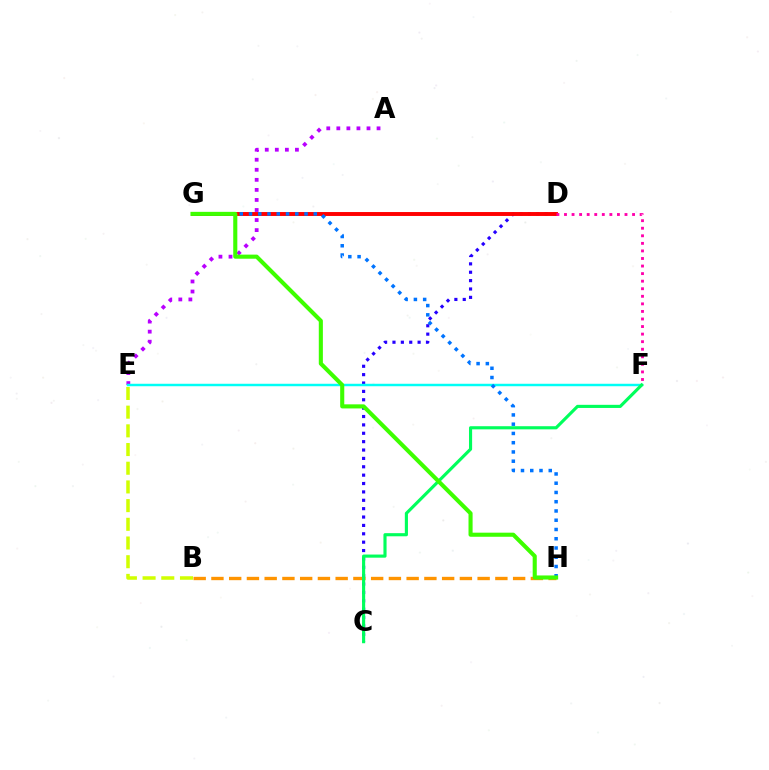{('A', 'E'): [{'color': '#b900ff', 'line_style': 'dotted', 'thickness': 2.73}], ('B', 'E'): [{'color': '#d1ff00', 'line_style': 'dashed', 'thickness': 2.54}], ('C', 'D'): [{'color': '#2500ff', 'line_style': 'dotted', 'thickness': 2.28}], ('D', 'G'): [{'color': '#ff0000', 'line_style': 'solid', 'thickness': 2.83}], ('E', 'F'): [{'color': '#00fff6', 'line_style': 'solid', 'thickness': 1.77}], ('G', 'H'): [{'color': '#0074ff', 'line_style': 'dotted', 'thickness': 2.51}, {'color': '#3dff00', 'line_style': 'solid', 'thickness': 2.95}], ('D', 'F'): [{'color': '#ff00ac', 'line_style': 'dotted', 'thickness': 2.05}], ('B', 'H'): [{'color': '#ff9400', 'line_style': 'dashed', 'thickness': 2.41}], ('C', 'F'): [{'color': '#00ff5c', 'line_style': 'solid', 'thickness': 2.25}]}